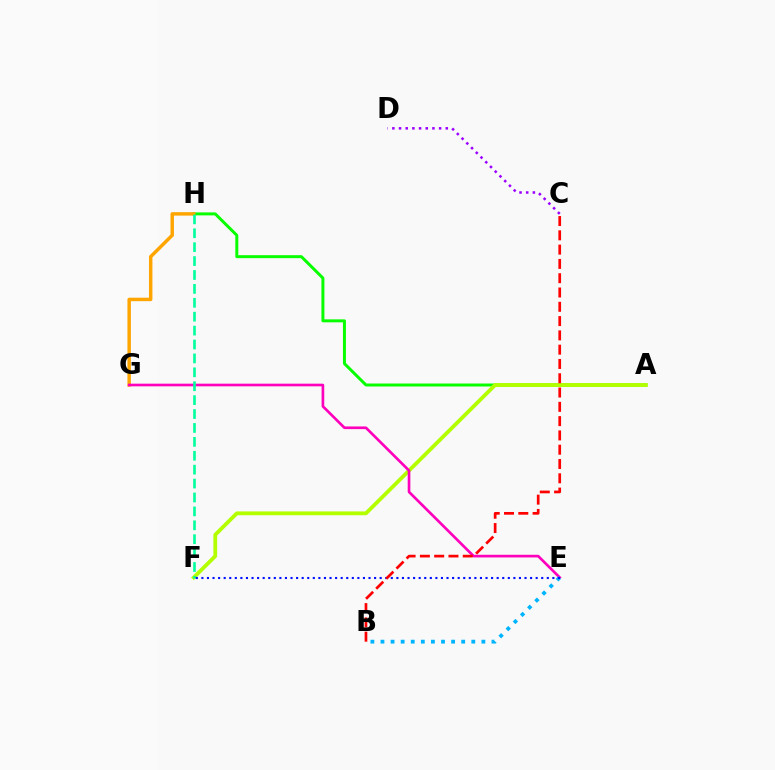{('A', 'H'): [{'color': '#08ff00', 'line_style': 'solid', 'thickness': 2.15}], ('G', 'H'): [{'color': '#ffa500', 'line_style': 'solid', 'thickness': 2.49}], ('A', 'F'): [{'color': '#b3ff00', 'line_style': 'solid', 'thickness': 2.74}], ('E', 'G'): [{'color': '#ff00bd', 'line_style': 'solid', 'thickness': 1.92}], ('B', 'E'): [{'color': '#00b5ff', 'line_style': 'dotted', 'thickness': 2.74}], ('C', 'D'): [{'color': '#9b00ff', 'line_style': 'dotted', 'thickness': 1.81}], ('F', 'H'): [{'color': '#00ff9d', 'line_style': 'dashed', 'thickness': 1.89}], ('E', 'F'): [{'color': '#0010ff', 'line_style': 'dotted', 'thickness': 1.51}], ('B', 'C'): [{'color': '#ff0000', 'line_style': 'dashed', 'thickness': 1.94}]}